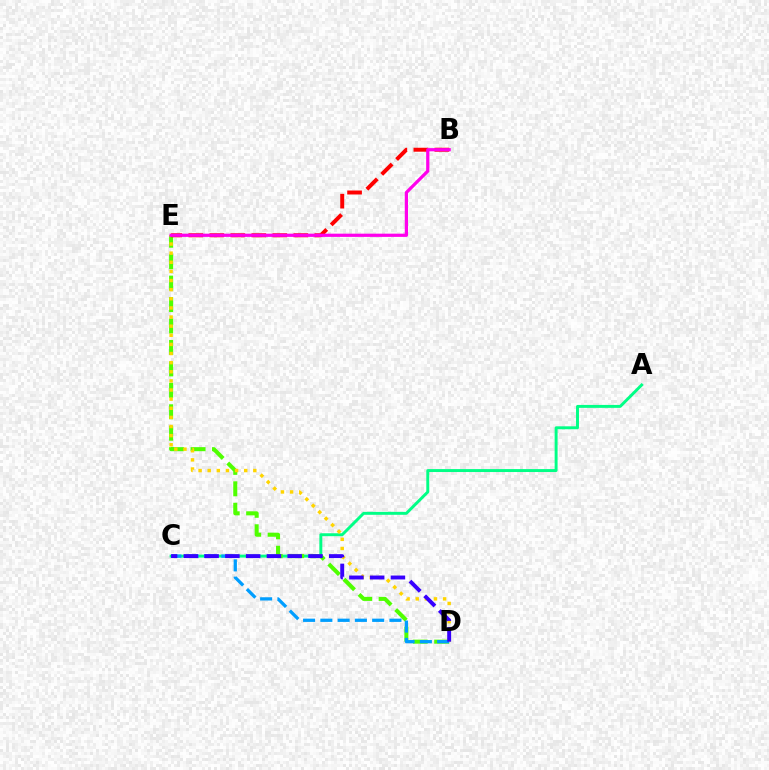{('A', 'C'): [{'color': '#00ff86', 'line_style': 'solid', 'thickness': 2.11}], ('D', 'E'): [{'color': '#4fff00', 'line_style': 'dashed', 'thickness': 2.91}, {'color': '#ffd500', 'line_style': 'dotted', 'thickness': 2.48}], ('B', 'E'): [{'color': '#ff0000', 'line_style': 'dashed', 'thickness': 2.85}, {'color': '#ff00ed', 'line_style': 'solid', 'thickness': 2.32}], ('C', 'D'): [{'color': '#009eff', 'line_style': 'dashed', 'thickness': 2.35}, {'color': '#3700ff', 'line_style': 'dashed', 'thickness': 2.82}]}